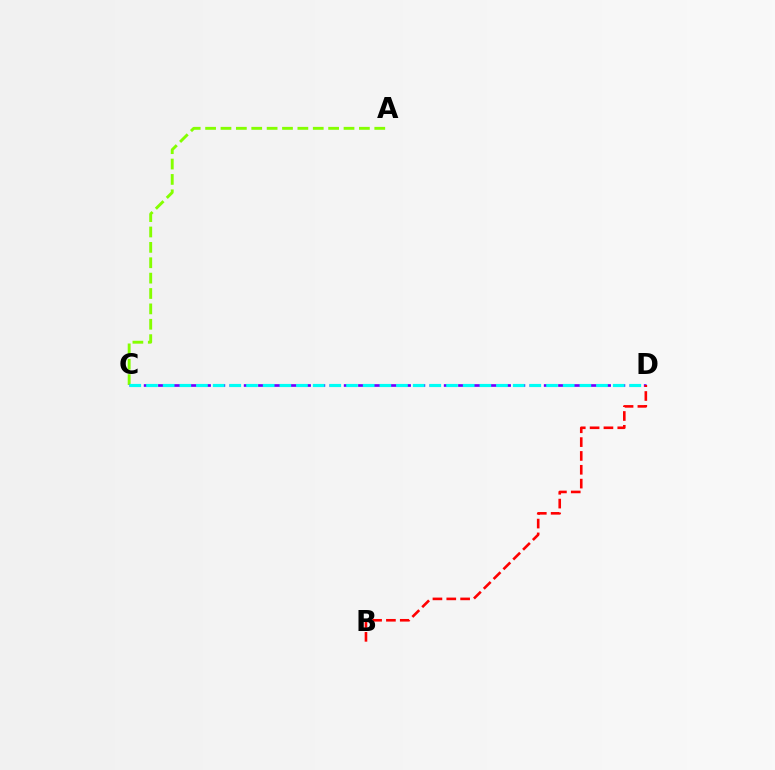{('A', 'C'): [{'color': '#84ff00', 'line_style': 'dashed', 'thickness': 2.09}], ('C', 'D'): [{'color': '#7200ff', 'line_style': 'dashed', 'thickness': 1.94}, {'color': '#00fff6', 'line_style': 'dashed', 'thickness': 2.26}], ('B', 'D'): [{'color': '#ff0000', 'line_style': 'dashed', 'thickness': 1.88}]}